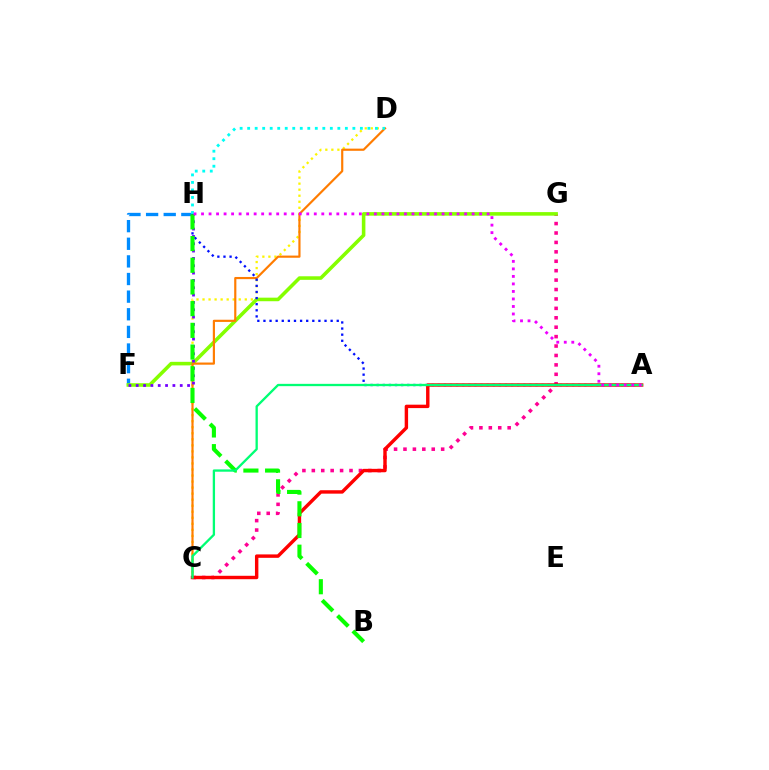{('C', 'G'): [{'color': '#ff0094', 'line_style': 'dotted', 'thickness': 2.56}], ('F', 'H'): [{'color': '#008cff', 'line_style': 'dashed', 'thickness': 2.39}, {'color': '#7200ff', 'line_style': 'dotted', 'thickness': 1.99}], ('C', 'D'): [{'color': '#fcf500', 'line_style': 'dotted', 'thickness': 1.64}, {'color': '#ff7c00', 'line_style': 'solid', 'thickness': 1.57}], ('F', 'G'): [{'color': '#84ff00', 'line_style': 'solid', 'thickness': 2.57}], ('A', 'H'): [{'color': '#0010ff', 'line_style': 'dotted', 'thickness': 1.66}, {'color': '#ee00ff', 'line_style': 'dotted', 'thickness': 2.04}], ('D', 'H'): [{'color': '#00fff6', 'line_style': 'dotted', 'thickness': 2.04}], ('A', 'C'): [{'color': '#ff0000', 'line_style': 'solid', 'thickness': 2.46}, {'color': '#00ff74', 'line_style': 'solid', 'thickness': 1.66}], ('B', 'H'): [{'color': '#08ff00', 'line_style': 'dashed', 'thickness': 2.95}]}